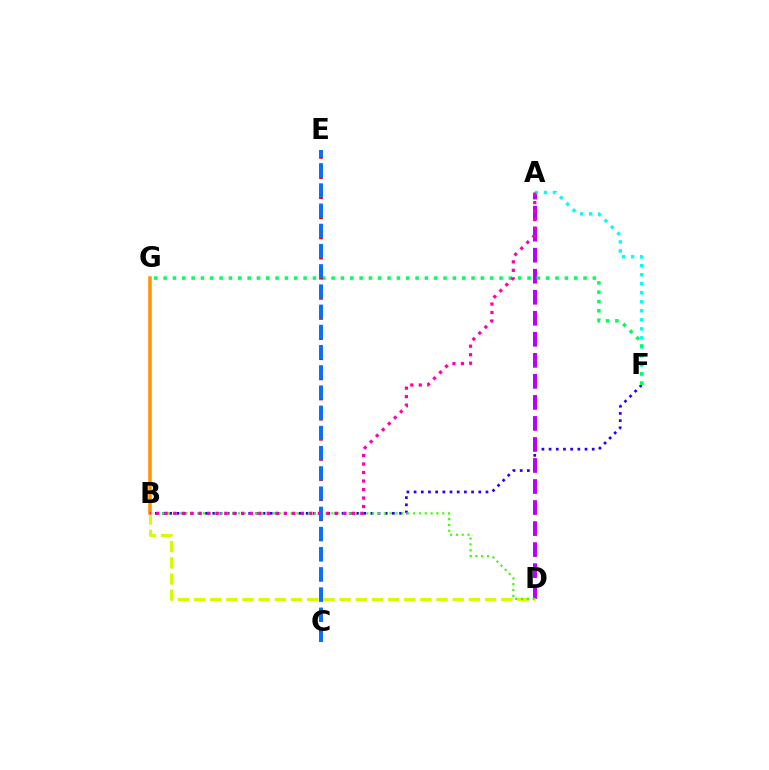{('B', 'F'): [{'color': '#2500ff', 'line_style': 'dotted', 'thickness': 1.95}], ('A', 'D'): [{'color': '#b900ff', 'line_style': 'dashed', 'thickness': 2.86}], ('A', 'F'): [{'color': '#00fff6', 'line_style': 'dotted', 'thickness': 2.45}], ('B', 'G'): [{'color': '#ff9400', 'line_style': 'solid', 'thickness': 2.54}], ('B', 'D'): [{'color': '#d1ff00', 'line_style': 'dashed', 'thickness': 2.2}, {'color': '#3dff00', 'line_style': 'dotted', 'thickness': 1.59}], ('F', 'G'): [{'color': '#00ff5c', 'line_style': 'dotted', 'thickness': 2.54}], ('A', 'B'): [{'color': '#ff00ac', 'line_style': 'dotted', 'thickness': 2.31}], ('C', 'E'): [{'color': '#ff0000', 'line_style': 'dashed', 'thickness': 2.74}, {'color': '#0074ff', 'line_style': 'dashed', 'thickness': 2.75}]}